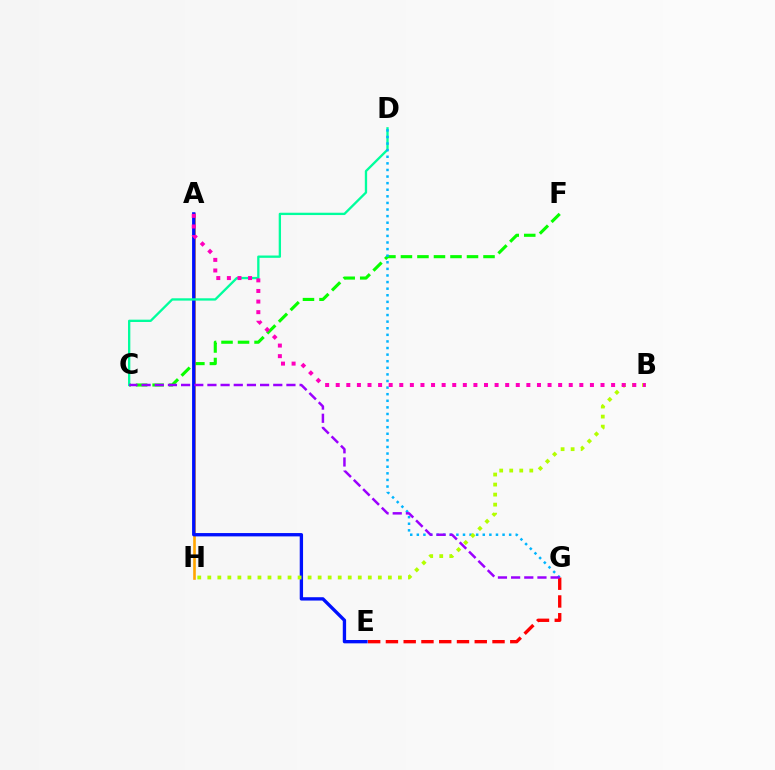{('C', 'F'): [{'color': '#08ff00', 'line_style': 'dashed', 'thickness': 2.24}], ('A', 'H'): [{'color': '#ffa500', 'line_style': 'solid', 'thickness': 1.89}], ('A', 'E'): [{'color': '#0010ff', 'line_style': 'solid', 'thickness': 2.4}], ('C', 'D'): [{'color': '#00ff9d', 'line_style': 'solid', 'thickness': 1.67}], ('E', 'G'): [{'color': '#ff0000', 'line_style': 'dashed', 'thickness': 2.41}], ('D', 'G'): [{'color': '#00b5ff', 'line_style': 'dotted', 'thickness': 1.79}], ('C', 'G'): [{'color': '#9b00ff', 'line_style': 'dashed', 'thickness': 1.79}], ('B', 'H'): [{'color': '#b3ff00', 'line_style': 'dotted', 'thickness': 2.73}], ('A', 'B'): [{'color': '#ff00bd', 'line_style': 'dotted', 'thickness': 2.88}]}